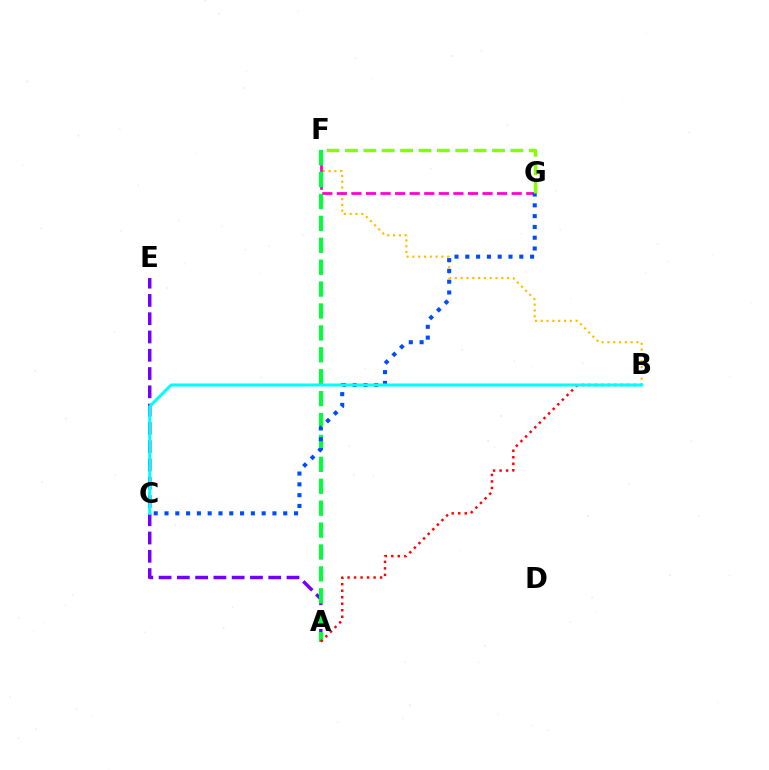{('B', 'F'): [{'color': '#ffbd00', 'line_style': 'dotted', 'thickness': 1.58}], ('A', 'E'): [{'color': '#7200ff', 'line_style': 'dashed', 'thickness': 2.48}], ('F', 'G'): [{'color': '#ff00cf', 'line_style': 'dashed', 'thickness': 1.98}, {'color': '#84ff00', 'line_style': 'dashed', 'thickness': 2.5}], ('A', 'F'): [{'color': '#00ff39', 'line_style': 'dashed', 'thickness': 2.98}], ('A', 'B'): [{'color': '#ff0000', 'line_style': 'dotted', 'thickness': 1.77}], ('C', 'G'): [{'color': '#004bff', 'line_style': 'dotted', 'thickness': 2.93}], ('B', 'C'): [{'color': '#00fff6', 'line_style': 'solid', 'thickness': 2.19}]}